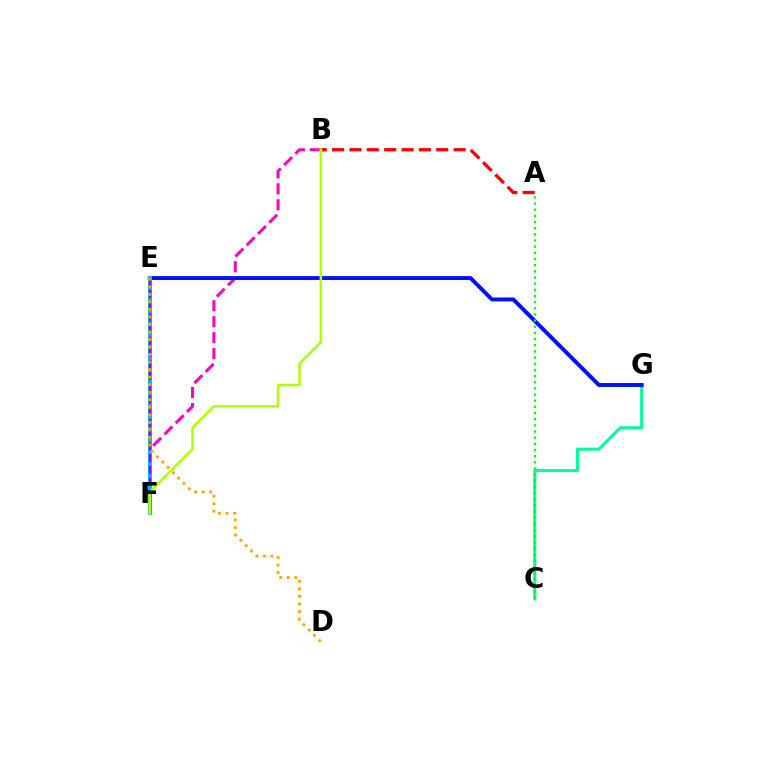{('C', 'G'): [{'color': '#00ff9d', 'line_style': 'solid', 'thickness': 2.22}], ('B', 'F'): [{'color': '#ff00bd', 'line_style': 'dashed', 'thickness': 2.17}, {'color': '#b3ff00', 'line_style': 'solid', 'thickness': 1.84}], ('E', 'G'): [{'color': '#0010ff', 'line_style': 'solid', 'thickness': 2.83}], ('E', 'F'): [{'color': '#00b5ff', 'line_style': 'solid', 'thickness': 2.86}, {'color': '#9b00ff', 'line_style': 'dashed', 'thickness': 1.59}], ('A', 'B'): [{'color': '#ff0000', 'line_style': 'dashed', 'thickness': 2.36}], ('A', 'C'): [{'color': '#08ff00', 'line_style': 'dotted', 'thickness': 1.67}], ('D', 'E'): [{'color': '#ffa500', 'line_style': 'dotted', 'thickness': 2.05}]}